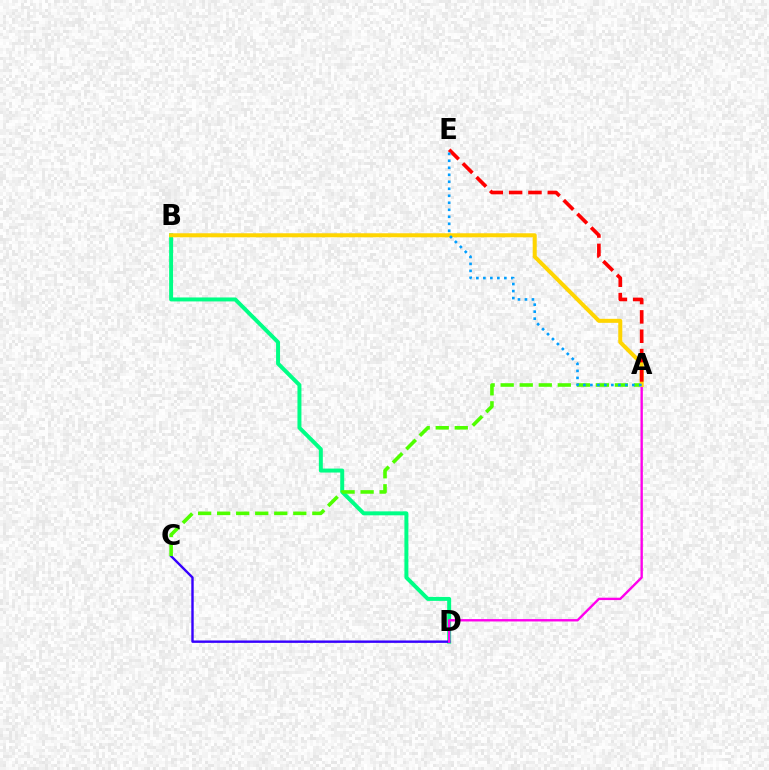{('B', 'D'): [{'color': '#00ff86', 'line_style': 'solid', 'thickness': 2.86}], ('C', 'D'): [{'color': '#3700ff', 'line_style': 'solid', 'thickness': 1.73}], ('A', 'C'): [{'color': '#4fff00', 'line_style': 'dashed', 'thickness': 2.59}], ('A', 'D'): [{'color': '#ff00ed', 'line_style': 'solid', 'thickness': 1.71}], ('A', 'B'): [{'color': '#ffd500', 'line_style': 'solid', 'thickness': 2.89}], ('A', 'E'): [{'color': '#ff0000', 'line_style': 'dashed', 'thickness': 2.63}, {'color': '#009eff', 'line_style': 'dotted', 'thickness': 1.9}]}